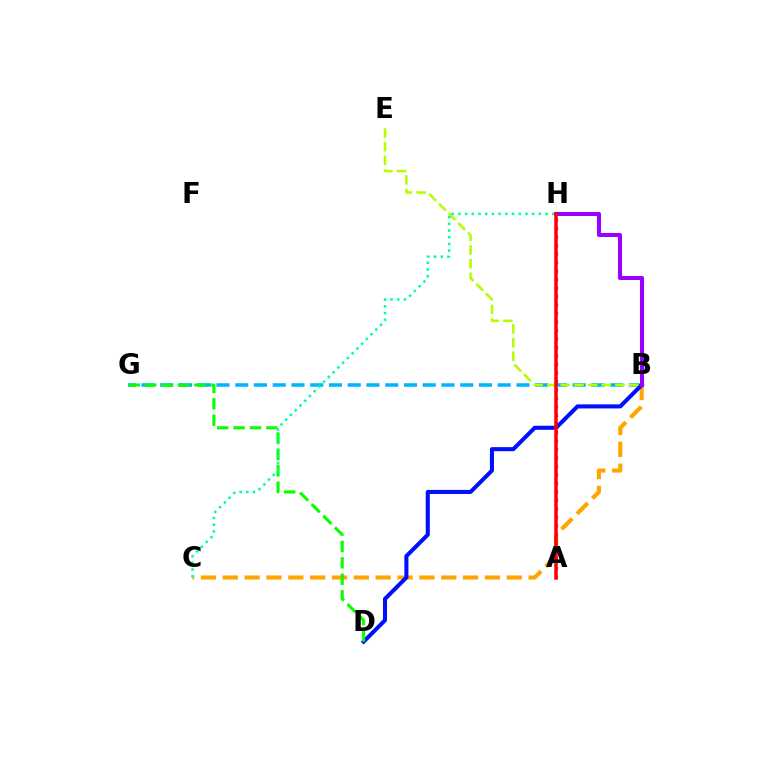{('A', 'H'): [{'color': '#ff00bd', 'line_style': 'dotted', 'thickness': 2.31}, {'color': '#ff0000', 'line_style': 'solid', 'thickness': 2.53}], ('B', 'G'): [{'color': '#00b5ff', 'line_style': 'dashed', 'thickness': 2.55}], ('B', 'C'): [{'color': '#ffa500', 'line_style': 'dashed', 'thickness': 2.97}], ('B', 'D'): [{'color': '#0010ff', 'line_style': 'solid', 'thickness': 2.93}], ('D', 'G'): [{'color': '#08ff00', 'line_style': 'dashed', 'thickness': 2.23}], ('B', 'E'): [{'color': '#b3ff00', 'line_style': 'dashed', 'thickness': 1.85}], ('B', 'H'): [{'color': '#9b00ff', 'line_style': 'solid', 'thickness': 2.91}], ('C', 'H'): [{'color': '#00ff9d', 'line_style': 'dotted', 'thickness': 1.82}]}